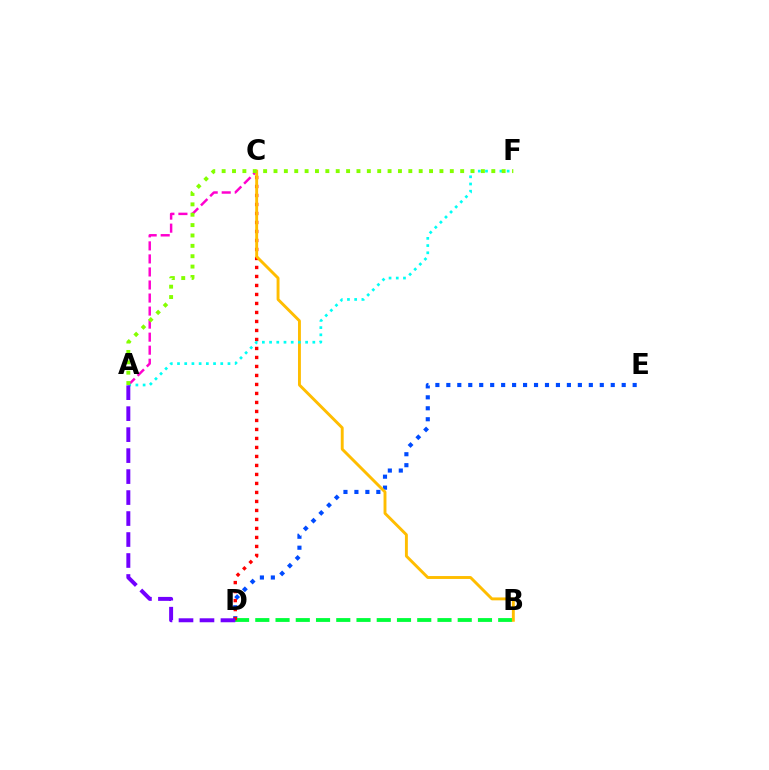{('D', 'E'): [{'color': '#004bff', 'line_style': 'dotted', 'thickness': 2.98}], ('A', 'C'): [{'color': '#ff00cf', 'line_style': 'dashed', 'thickness': 1.77}], ('B', 'D'): [{'color': '#00ff39', 'line_style': 'dashed', 'thickness': 2.75}], ('C', 'D'): [{'color': '#ff0000', 'line_style': 'dotted', 'thickness': 2.45}], ('B', 'C'): [{'color': '#ffbd00', 'line_style': 'solid', 'thickness': 2.09}], ('A', 'F'): [{'color': '#00fff6', 'line_style': 'dotted', 'thickness': 1.96}, {'color': '#84ff00', 'line_style': 'dotted', 'thickness': 2.82}], ('A', 'D'): [{'color': '#7200ff', 'line_style': 'dashed', 'thickness': 2.85}]}